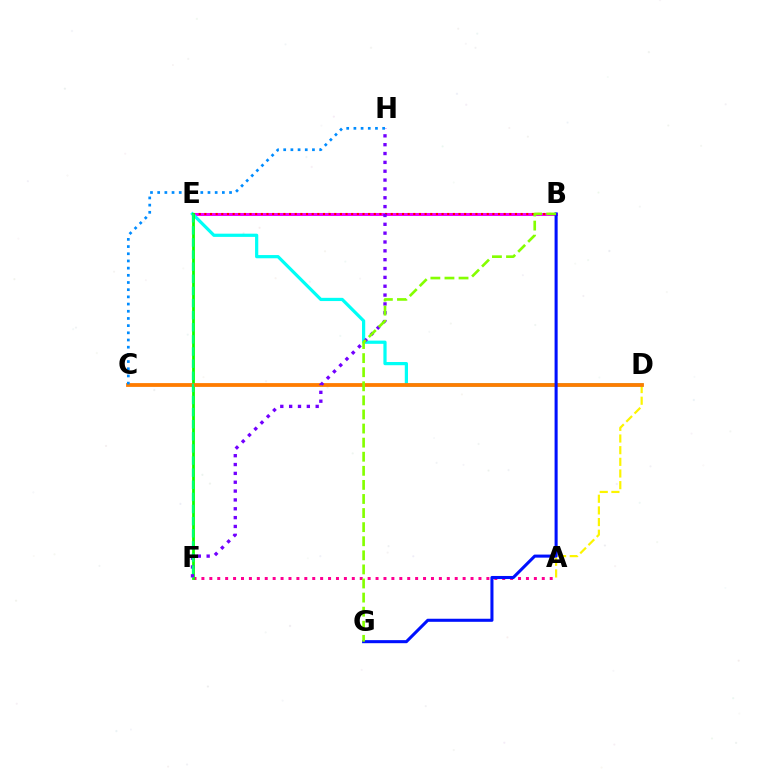{('A', 'D'): [{'color': '#fcf500', 'line_style': 'dashed', 'thickness': 1.58}], ('B', 'E'): [{'color': '#ee00ff', 'line_style': 'solid', 'thickness': 2.17}, {'color': '#ff0000', 'line_style': 'dotted', 'thickness': 1.53}], ('A', 'F'): [{'color': '#ff0094', 'line_style': 'dotted', 'thickness': 2.15}], ('D', 'E'): [{'color': '#00fff6', 'line_style': 'solid', 'thickness': 2.32}], ('E', 'F'): [{'color': '#08ff00', 'line_style': 'solid', 'thickness': 1.98}, {'color': '#00ff74', 'line_style': 'dashed', 'thickness': 1.65}], ('C', 'D'): [{'color': '#ff7c00', 'line_style': 'solid', 'thickness': 2.73}], ('F', 'H'): [{'color': '#7200ff', 'line_style': 'dotted', 'thickness': 2.4}], ('B', 'G'): [{'color': '#0010ff', 'line_style': 'solid', 'thickness': 2.2}, {'color': '#84ff00', 'line_style': 'dashed', 'thickness': 1.91}], ('C', 'H'): [{'color': '#008cff', 'line_style': 'dotted', 'thickness': 1.95}]}